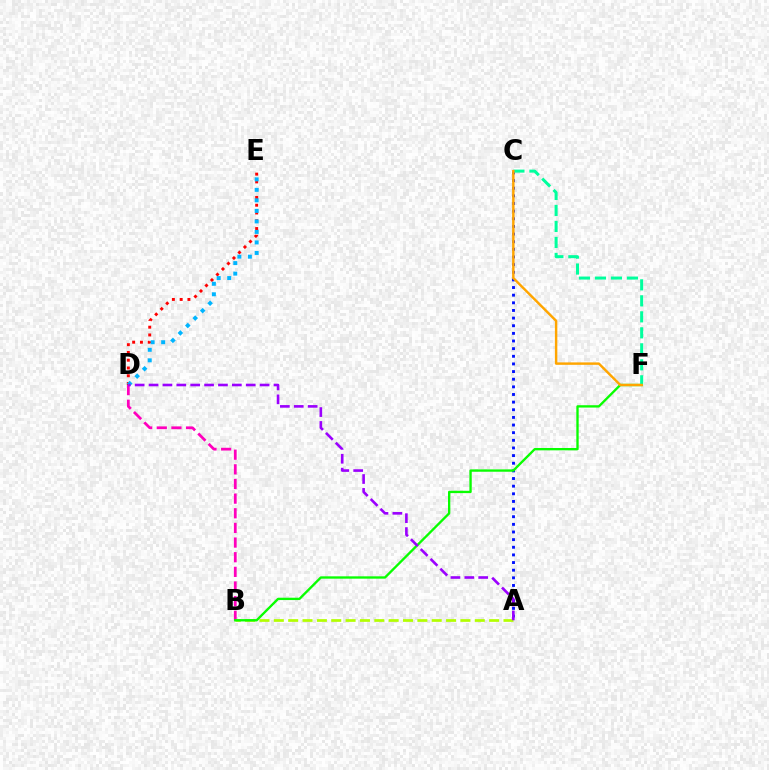{('D', 'E'): [{'color': '#ff0000', 'line_style': 'dotted', 'thickness': 2.11}, {'color': '#00b5ff', 'line_style': 'dotted', 'thickness': 2.86}], ('A', 'B'): [{'color': '#b3ff00', 'line_style': 'dashed', 'thickness': 1.95}], ('B', 'D'): [{'color': '#ff00bd', 'line_style': 'dashed', 'thickness': 1.99}], ('A', 'C'): [{'color': '#0010ff', 'line_style': 'dotted', 'thickness': 2.08}], ('B', 'F'): [{'color': '#08ff00', 'line_style': 'solid', 'thickness': 1.69}], ('C', 'F'): [{'color': '#00ff9d', 'line_style': 'dashed', 'thickness': 2.17}, {'color': '#ffa500', 'line_style': 'solid', 'thickness': 1.75}], ('A', 'D'): [{'color': '#9b00ff', 'line_style': 'dashed', 'thickness': 1.89}]}